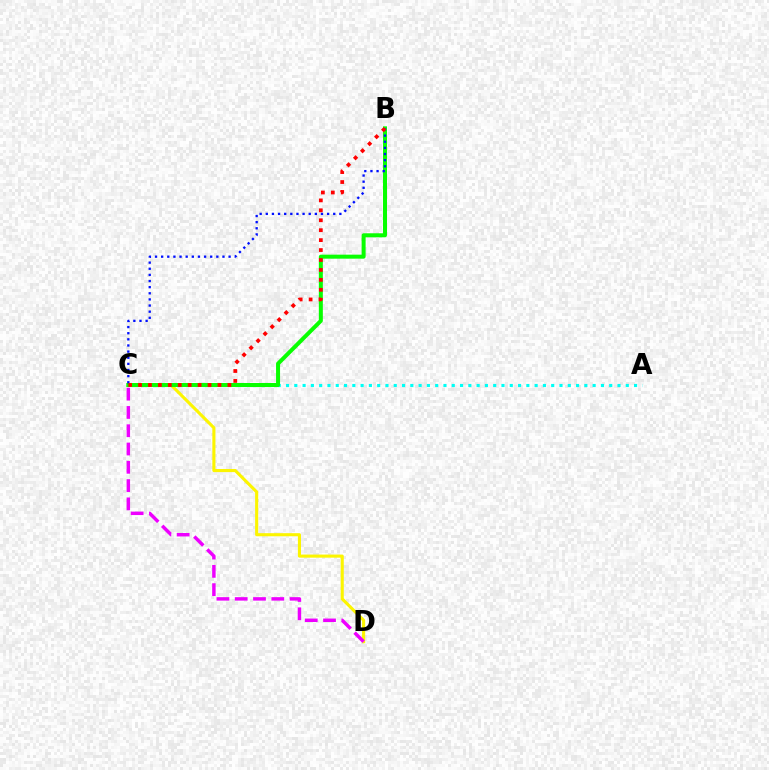{('A', 'C'): [{'color': '#00fff6', 'line_style': 'dotted', 'thickness': 2.25}], ('C', 'D'): [{'color': '#fcf500', 'line_style': 'solid', 'thickness': 2.23}, {'color': '#ee00ff', 'line_style': 'dashed', 'thickness': 2.48}], ('B', 'C'): [{'color': '#08ff00', 'line_style': 'solid', 'thickness': 2.88}, {'color': '#0010ff', 'line_style': 'dotted', 'thickness': 1.67}, {'color': '#ff0000', 'line_style': 'dotted', 'thickness': 2.7}]}